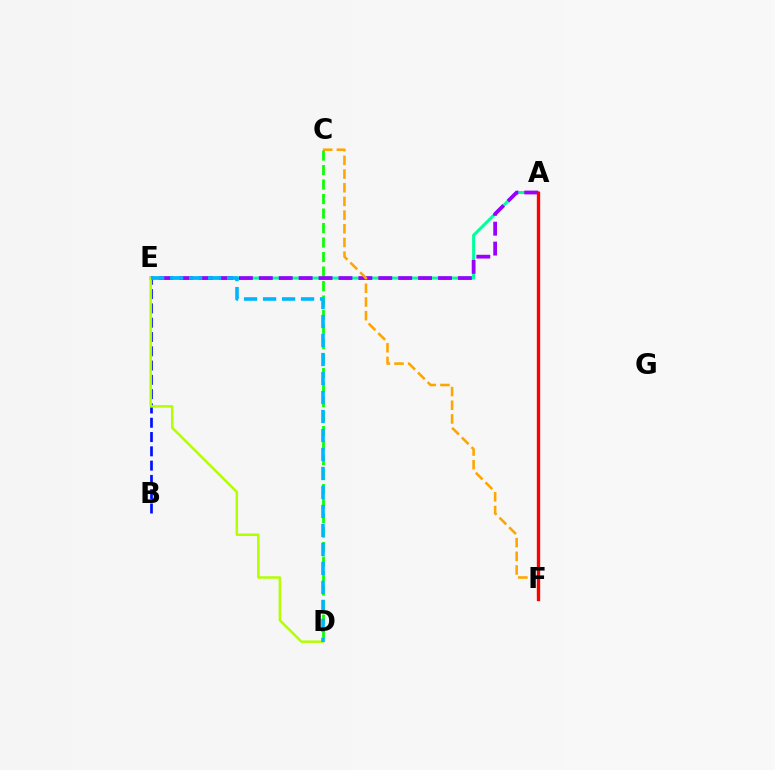{('A', 'E'): [{'color': '#00ff9d', 'line_style': 'solid', 'thickness': 2.19}, {'color': '#9b00ff', 'line_style': 'dashed', 'thickness': 2.7}], ('C', 'D'): [{'color': '#08ff00', 'line_style': 'dashed', 'thickness': 1.97}], ('B', 'E'): [{'color': '#0010ff', 'line_style': 'dashed', 'thickness': 1.94}], ('A', 'F'): [{'color': '#ff00bd', 'line_style': 'dotted', 'thickness': 2.17}, {'color': '#ff0000', 'line_style': 'solid', 'thickness': 2.39}], ('C', 'F'): [{'color': '#ffa500', 'line_style': 'dashed', 'thickness': 1.86}], ('D', 'E'): [{'color': '#b3ff00', 'line_style': 'solid', 'thickness': 1.81}, {'color': '#00b5ff', 'line_style': 'dashed', 'thickness': 2.58}]}